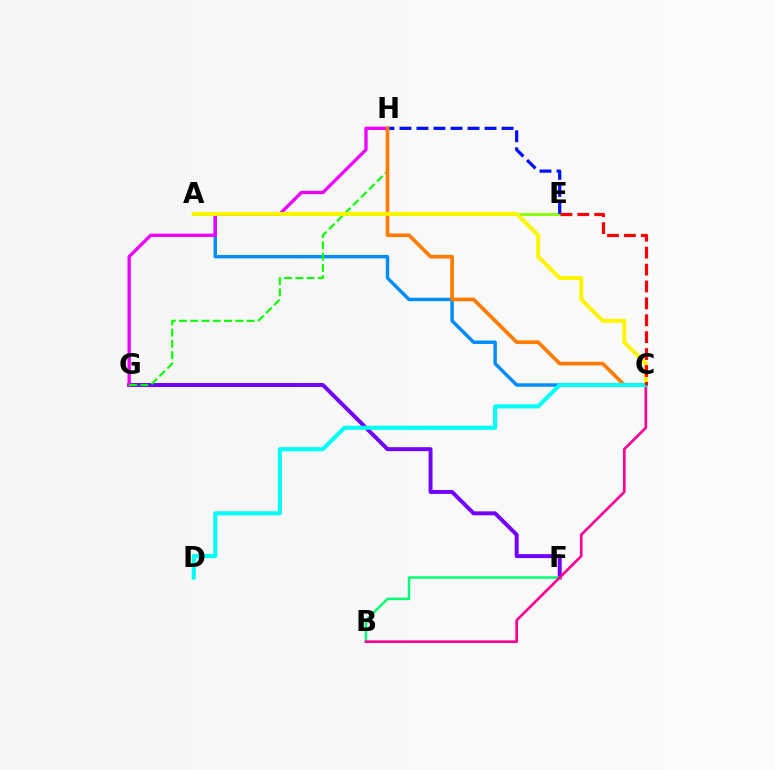{('F', 'G'): [{'color': '#7200ff', 'line_style': 'solid', 'thickness': 2.84}], ('A', 'C'): [{'color': '#008cff', 'line_style': 'solid', 'thickness': 2.48}, {'color': '#fcf500', 'line_style': 'solid', 'thickness': 2.85}], ('B', 'F'): [{'color': '#00ff74', 'line_style': 'solid', 'thickness': 1.81}], ('A', 'E'): [{'color': '#84ff00', 'line_style': 'solid', 'thickness': 2.01}], ('G', 'H'): [{'color': '#ee00ff', 'line_style': 'solid', 'thickness': 2.4}, {'color': '#08ff00', 'line_style': 'dashed', 'thickness': 1.53}], ('B', 'C'): [{'color': '#ff0094', 'line_style': 'solid', 'thickness': 1.92}], ('E', 'H'): [{'color': '#0010ff', 'line_style': 'dashed', 'thickness': 2.31}], ('C', 'H'): [{'color': '#ff7c00', 'line_style': 'solid', 'thickness': 2.66}], ('C', 'D'): [{'color': '#00fff6', 'line_style': 'solid', 'thickness': 2.95}], ('C', 'E'): [{'color': '#ff0000', 'line_style': 'dashed', 'thickness': 2.3}]}